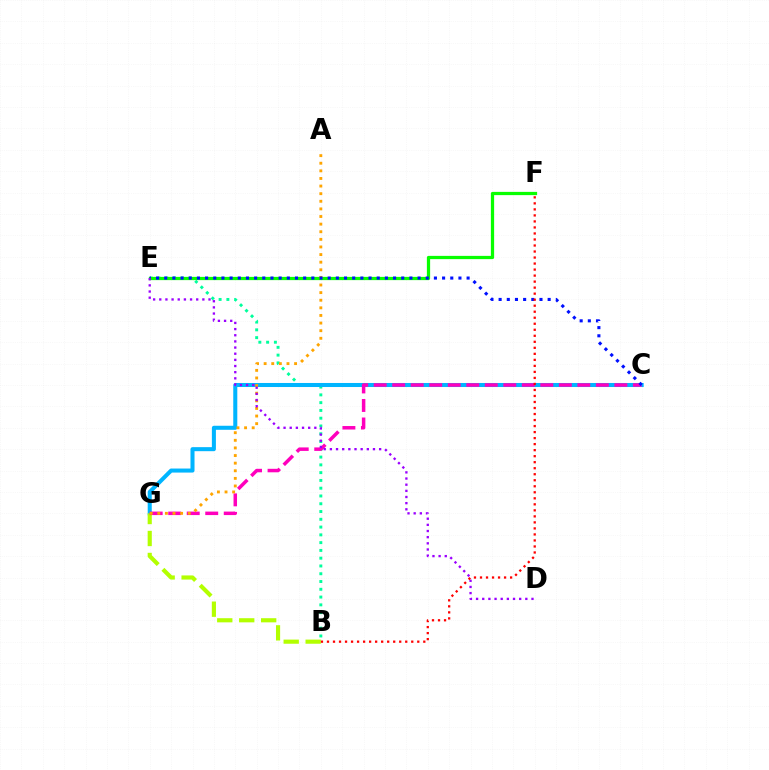{('B', 'E'): [{'color': '#00ff9d', 'line_style': 'dotted', 'thickness': 2.11}], ('E', 'F'): [{'color': '#08ff00', 'line_style': 'solid', 'thickness': 2.34}], ('C', 'G'): [{'color': '#00b5ff', 'line_style': 'solid', 'thickness': 2.91}, {'color': '#ff00bd', 'line_style': 'dashed', 'thickness': 2.52}], ('B', 'G'): [{'color': '#b3ff00', 'line_style': 'dashed', 'thickness': 2.98}], ('A', 'G'): [{'color': '#ffa500', 'line_style': 'dotted', 'thickness': 2.07}], ('C', 'E'): [{'color': '#0010ff', 'line_style': 'dotted', 'thickness': 2.22}], ('D', 'E'): [{'color': '#9b00ff', 'line_style': 'dotted', 'thickness': 1.67}], ('B', 'F'): [{'color': '#ff0000', 'line_style': 'dotted', 'thickness': 1.64}]}